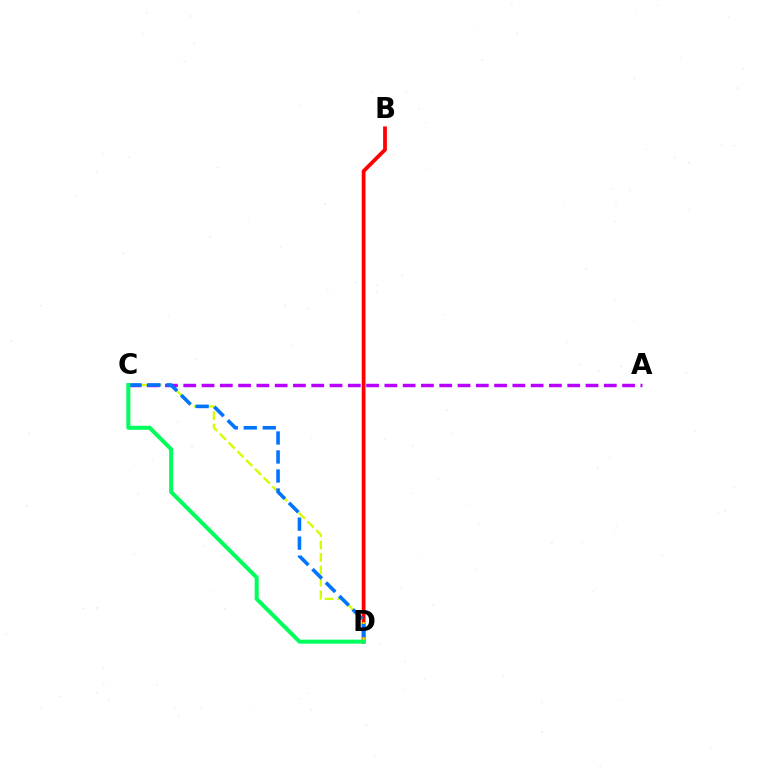{('B', 'D'): [{'color': '#ff0000', 'line_style': 'solid', 'thickness': 2.72}], ('C', 'D'): [{'color': '#d1ff00', 'line_style': 'dashed', 'thickness': 1.69}, {'color': '#0074ff', 'line_style': 'dashed', 'thickness': 2.58}, {'color': '#00ff5c', 'line_style': 'solid', 'thickness': 2.88}], ('A', 'C'): [{'color': '#b900ff', 'line_style': 'dashed', 'thickness': 2.48}]}